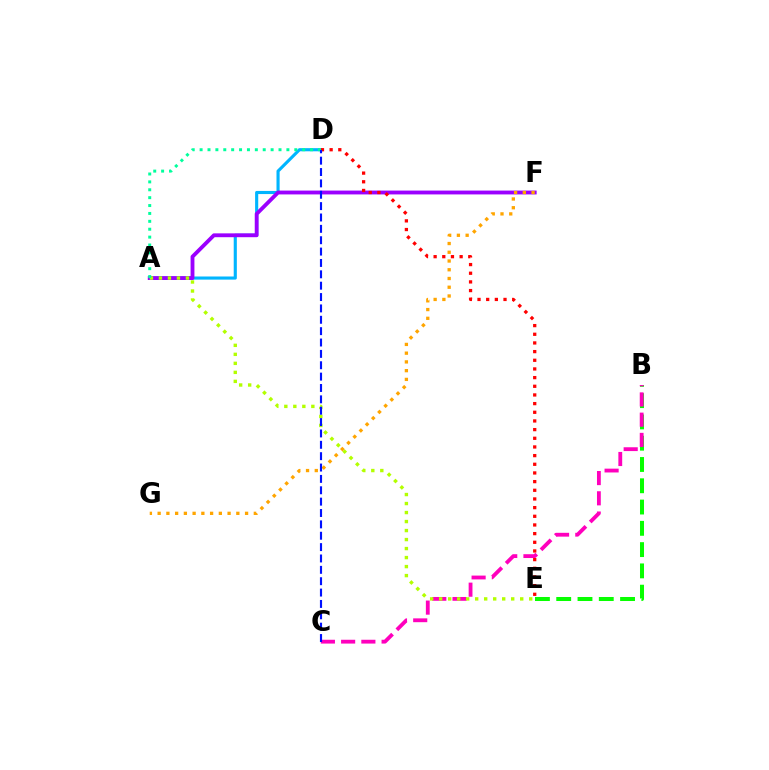{('A', 'D'): [{'color': '#00b5ff', 'line_style': 'solid', 'thickness': 2.25}, {'color': '#00ff9d', 'line_style': 'dotted', 'thickness': 2.14}], ('B', 'E'): [{'color': '#08ff00', 'line_style': 'dashed', 'thickness': 2.89}], ('A', 'F'): [{'color': '#9b00ff', 'line_style': 'solid', 'thickness': 2.77}], ('B', 'C'): [{'color': '#ff00bd', 'line_style': 'dashed', 'thickness': 2.75}], ('A', 'E'): [{'color': '#b3ff00', 'line_style': 'dotted', 'thickness': 2.45}], ('D', 'E'): [{'color': '#ff0000', 'line_style': 'dotted', 'thickness': 2.35}], ('F', 'G'): [{'color': '#ffa500', 'line_style': 'dotted', 'thickness': 2.38}], ('C', 'D'): [{'color': '#0010ff', 'line_style': 'dashed', 'thickness': 1.54}]}